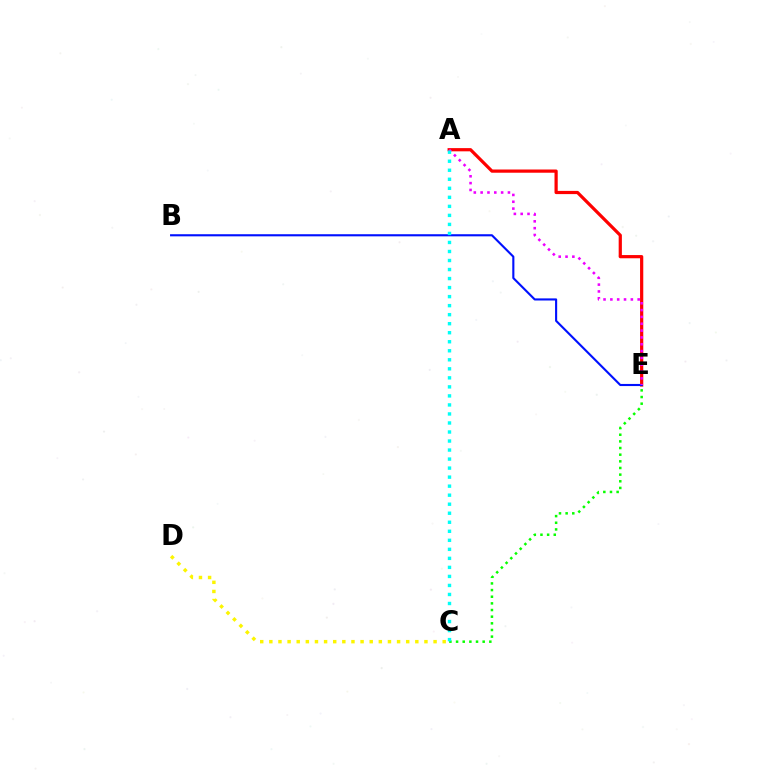{('C', 'E'): [{'color': '#08ff00', 'line_style': 'dotted', 'thickness': 1.81}], ('A', 'E'): [{'color': '#ff0000', 'line_style': 'solid', 'thickness': 2.31}, {'color': '#ee00ff', 'line_style': 'dotted', 'thickness': 1.85}], ('B', 'E'): [{'color': '#0010ff', 'line_style': 'solid', 'thickness': 1.52}], ('A', 'C'): [{'color': '#00fff6', 'line_style': 'dotted', 'thickness': 2.45}], ('C', 'D'): [{'color': '#fcf500', 'line_style': 'dotted', 'thickness': 2.48}]}